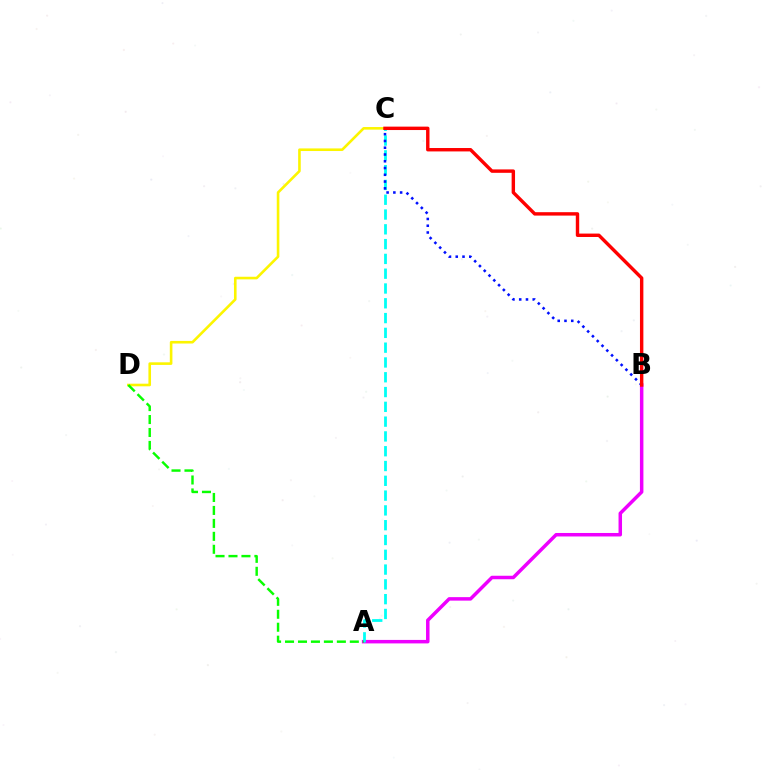{('A', 'B'): [{'color': '#ee00ff', 'line_style': 'solid', 'thickness': 2.51}], ('A', 'C'): [{'color': '#00fff6', 'line_style': 'dashed', 'thickness': 2.01}], ('C', 'D'): [{'color': '#fcf500', 'line_style': 'solid', 'thickness': 1.88}], ('B', 'C'): [{'color': '#0010ff', 'line_style': 'dotted', 'thickness': 1.84}, {'color': '#ff0000', 'line_style': 'solid', 'thickness': 2.45}], ('A', 'D'): [{'color': '#08ff00', 'line_style': 'dashed', 'thickness': 1.76}]}